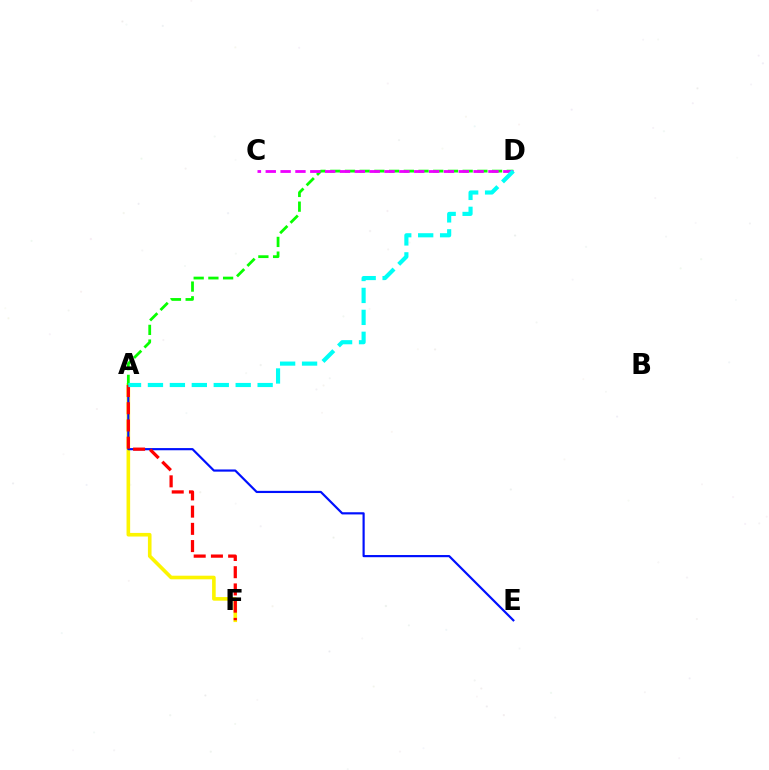{('A', 'F'): [{'color': '#fcf500', 'line_style': 'solid', 'thickness': 2.6}, {'color': '#ff0000', 'line_style': 'dashed', 'thickness': 2.34}], ('A', 'E'): [{'color': '#0010ff', 'line_style': 'solid', 'thickness': 1.57}], ('A', 'D'): [{'color': '#08ff00', 'line_style': 'dashed', 'thickness': 2.0}, {'color': '#00fff6', 'line_style': 'dashed', 'thickness': 2.98}], ('C', 'D'): [{'color': '#ee00ff', 'line_style': 'dashed', 'thickness': 2.02}]}